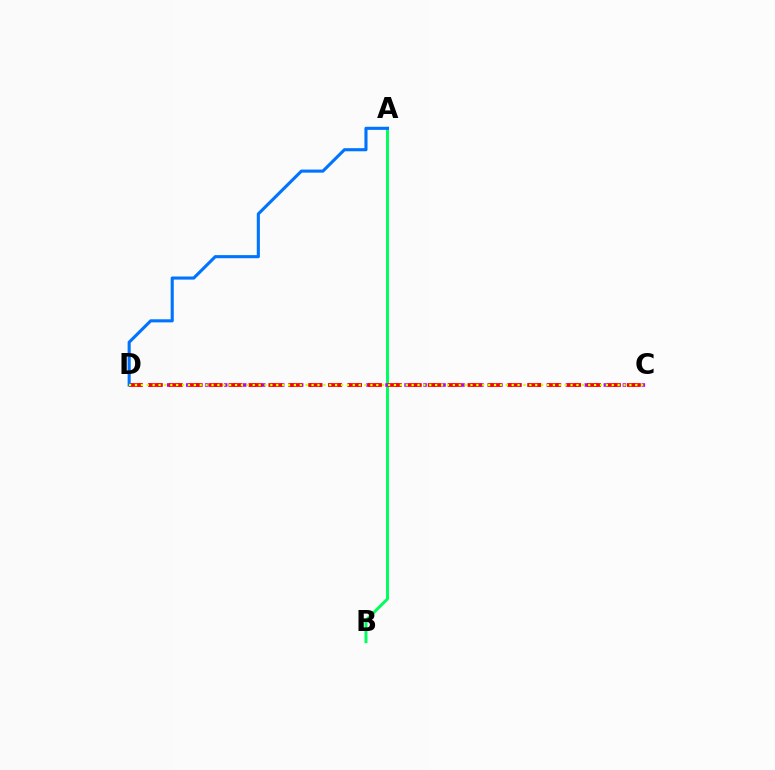{('A', 'B'): [{'color': '#00ff5c', 'line_style': 'solid', 'thickness': 2.13}], ('C', 'D'): [{'color': '#b900ff', 'line_style': 'dotted', 'thickness': 2.58}, {'color': '#ff0000', 'line_style': 'dashed', 'thickness': 2.71}, {'color': '#d1ff00', 'line_style': 'dotted', 'thickness': 1.6}], ('A', 'D'): [{'color': '#0074ff', 'line_style': 'solid', 'thickness': 2.23}]}